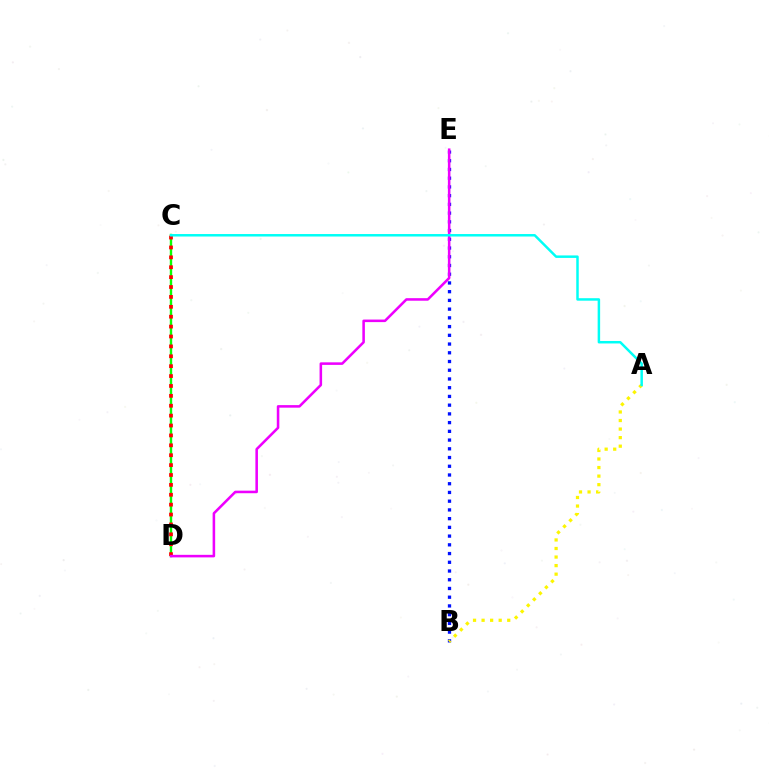{('B', 'E'): [{'color': '#0010ff', 'line_style': 'dotted', 'thickness': 2.37}], ('C', 'D'): [{'color': '#08ff00', 'line_style': 'solid', 'thickness': 1.72}, {'color': '#ff0000', 'line_style': 'dotted', 'thickness': 2.69}], ('A', 'B'): [{'color': '#fcf500', 'line_style': 'dotted', 'thickness': 2.32}], ('D', 'E'): [{'color': '#ee00ff', 'line_style': 'solid', 'thickness': 1.84}], ('A', 'C'): [{'color': '#00fff6', 'line_style': 'solid', 'thickness': 1.79}]}